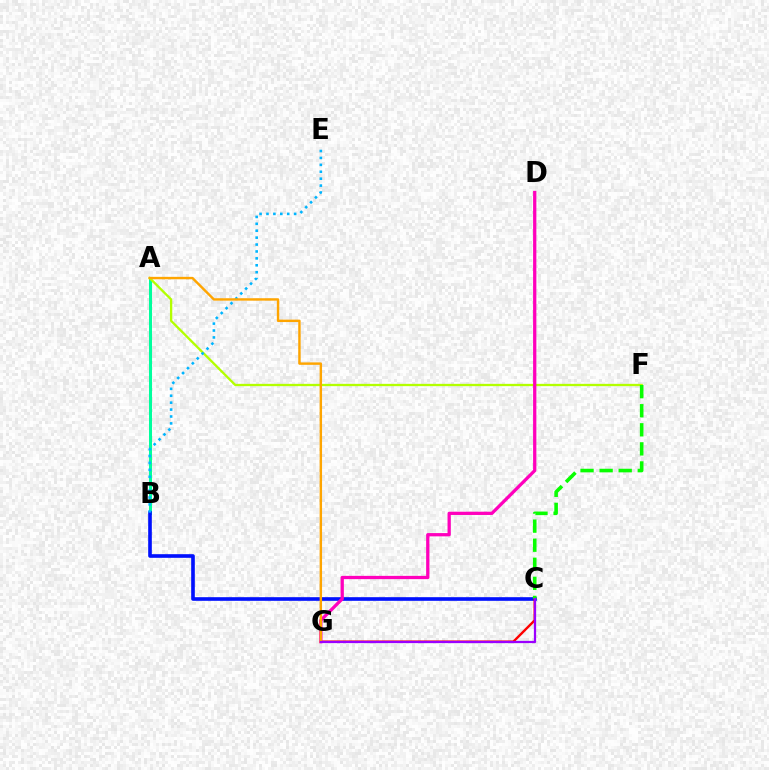{('A', 'B'): [{'color': '#00ff9d', 'line_style': 'solid', 'thickness': 2.17}], ('B', 'C'): [{'color': '#0010ff', 'line_style': 'solid', 'thickness': 2.61}], ('C', 'G'): [{'color': '#ff0000', 'line_style': 'solid', 'thickness': 1.71}, {'color': '#9b00ff', 'line_style': 'solid', 'thickness': 1.62}], ('A', 'F'): [{'color': '#b3ff00', 'line_style': 'solid', 'thickness': 1.66}], ('B', 'E'): [{'color': '#00b5ff', 'line_style': 'dotted', 'thickness': 1.88}], ('D', 'G'): [{'color': '#ff00bd', 'line_style': 'solid', 'thickness': 2.35}], ('C', 'F'): [{'color': '#08ff00', 'line_style': 'dashed', 'thickness': 2.59}], ('A', 'G'): [{'color': '#ffa500', 'line_style': 'solid', 'thickness': 1.75}]}